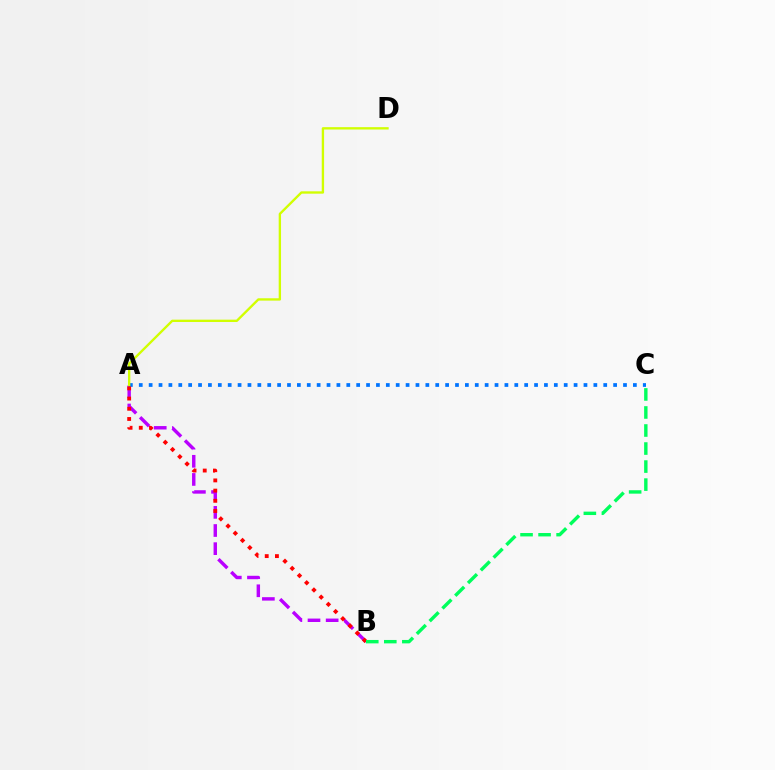{('A', 'B'): [{'color': '#b900ff', 'line_style': 'dashed', 'thickness': 2.47}, {'color': '#ff0000', 'line_style': 'dotted', 'thickness': 2.77}], ('A', 'C'): [{'color': '#0074ff', 'line_style': 'dotted', 'thickness': 2.69}], ('A', 'D'): [{'color': '#d1ff00', 'line_style': 'solid', 'thickness': 1.69}], ('B', 'C'): [{'color': '#00ff5c', 'line_style': 'dashed', 'thickness': 2.45}]}